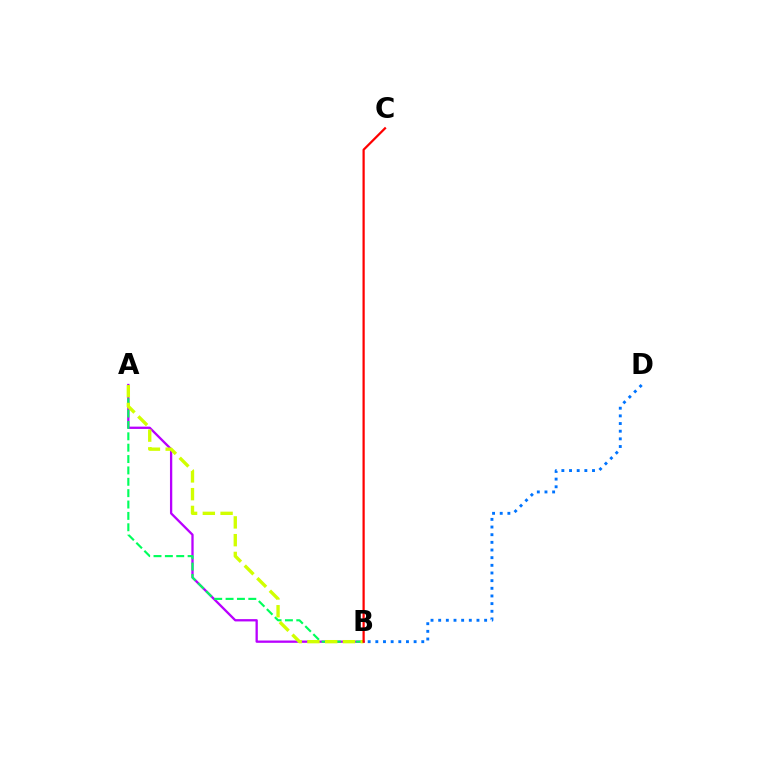{('A', 'B'): [{'color': '#b900ff', 'line_style': 'solid', 'thickness': 1.66}, {'color': '#00ff5c', 'line_style': 'dashed', 'thickness': 1.54}, {'color': '#d1ff00', 'line_style': 'dashed', 'thickness': 2.41}], ('B', 'C'): [{'color': '#ff0000', 'line_style': 'solid', 'thickness': 1.61}], ('B', 'D'): [{'color': '#0074ff', 'line_style': 'dotted', 'thickness': 2.08}]}